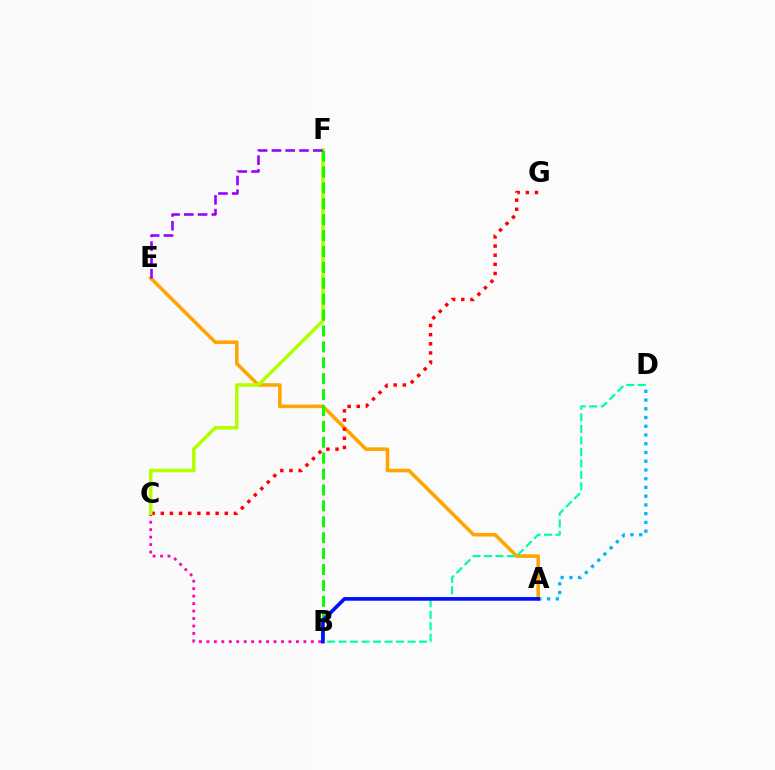{('A', 'E'): [{'color': '#ffa500', 'line_style': 'solid', 'thickness': 2.57}], ('B', 'C'): [{'color': '#ff00bd', 'line_style': 'dotted', 'thickness': 2.03}], ('C', 'G'): [{'color': '#ff0000', 'line_style': 'dotted', 'thickness': 2.48}], ('C', 'F'): [{'color': '#b3ff00', 'line_style': 'solid', 'thickness': 2.54}], ('B', 'F'): [{'color': '#08ff00', 'line_style': 'dashed', 'thickness': 2.16}], ('A', 'D'): [{'color': '#00b5ff', 'line_style': 'dotted', 'thickness': 2.37}], ('B', 'D'): [{'color': '#00ff9d', 'line_style': 'dashed', 'thickness': 1.56}], ('E', 'F'): [{'color': '#9b00ff', 'line_style': 'dashed', 'thickness': 1.87}], ('A', 'B'): [{'color': '#0010ff', 'line_style': 'solid', 'thickness': 2.64}]}